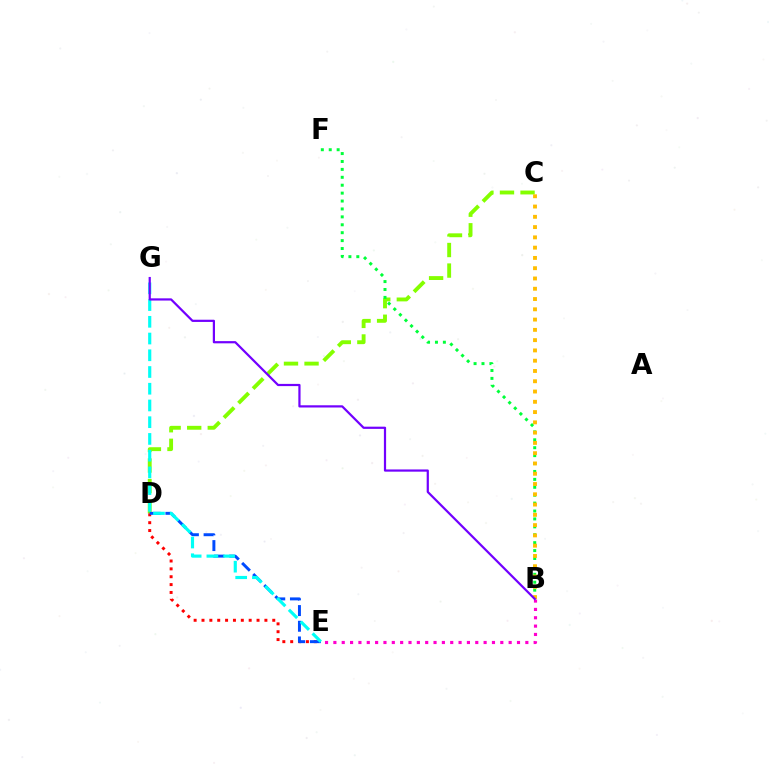{('C', 'D'): [{'color': '#84ff00', 'line_style': 'dashed', 'thickness': 2.79}], ('D', 'E'): [{'color': '#ff0000', 'line_style': 'dotted', 'thickness': 2.14}, {'color': '#004bff', 'line_style': 'dashed', 'thickness': 2.13}], ('B', 'F'): [{'color': '#00ff39', 'line_style': 'dotted', 'thickness': 2.15}], ('B', 'C'): [{'color': '#ffbd00', 'line_style': 'dotted', 'thickness': 2.79}], ('E', 'G'): [{'color': '#00fff6', 'line_style': 'dashed', 'thickness': 2.27}], ('B', 'E'): [{'color': '#ff00cf', 'line_style': 'dotted', 'thickness': 2.27}], ('B', 'G'): [{'color': '#7200ff', 'line_style': 'solid', 'thickness': 1.59}]}